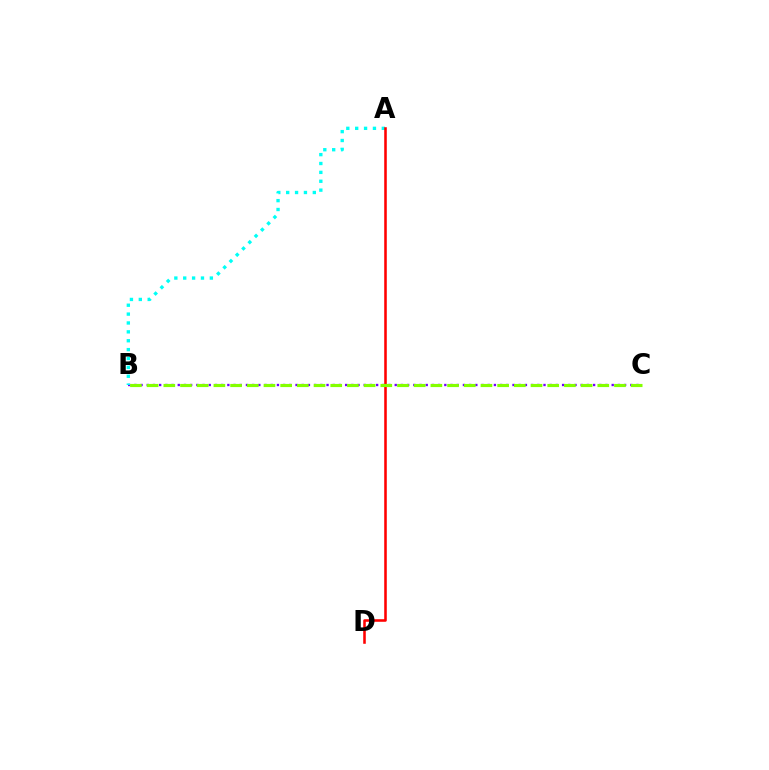{('B', 'C'): [{'color': '#7200ff', 'line_style': 'dotted', 'thickness': 1.68}, {'color': '#84ff00', 'line_style': 'dashed', 'thickness': 2.27}], ('A', 'B'): [{'color': '#00fff6', 'line_style': 'dotted', 'thickness': 2.41}], ('A', 'D'): [{'color': '#ff0000', 'line_style': 'solid', 'thickness': 1.85}]}